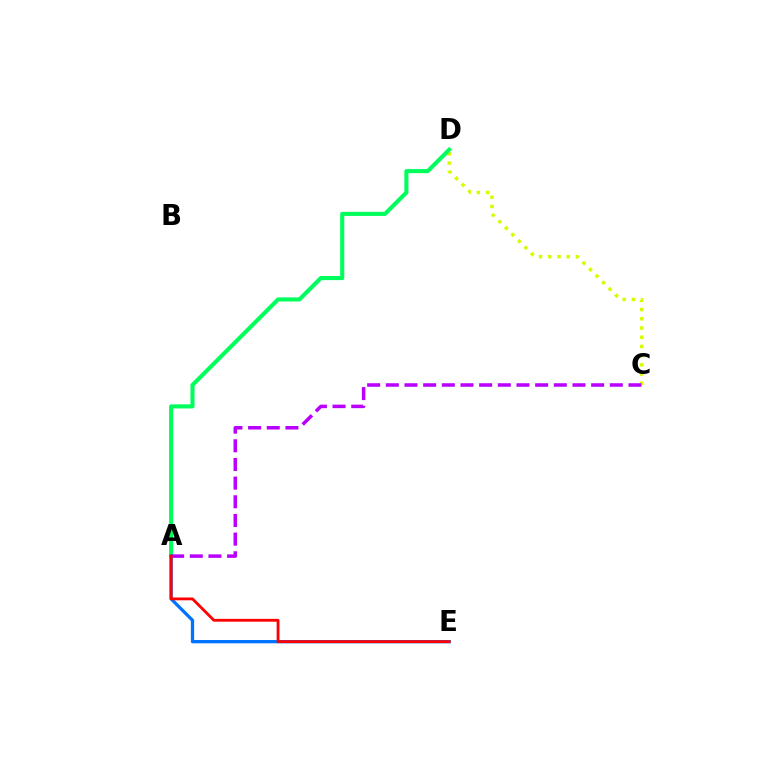{('C', 'D'): [{'color': '#d1ff00', 'line_style': 'dotted', 'thickness': 2.5}], ('A', 'D'): [{'color': '#00ff5c', 'line_style': 'solid', 'thickness': 2.95}], ('A', 'E'): [{'color': '#0074ff', 'line_style': 'solid', 'thickness': 2.37}, {'color': '#ff0000', 'line_style': 'solid', 'thickness': 2.03}], ('A', 'C'): [{'color': '#b900ff', 'line_style': 'dashed', 'thickness': 2.54}]}